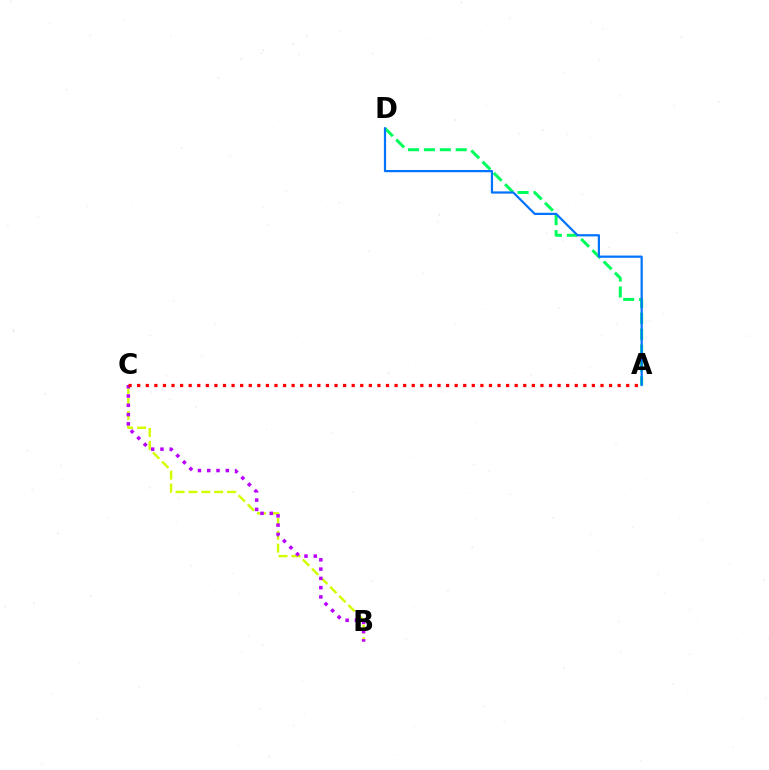{('B', 'C'): [{'color': '#d1ff00', 'line_style': 'dashed', 'thickness': 1.75}, {'color': '#b900ff', 'line_style': 'dotted', 'thickness': 2.52}], ('A', 'D'): [{'color': '#00ff5c', 'line_style': 'dashed', 'thickness': 2.16}, {'color': '#0074ff', 'line_style': 'solid', 'thickness': 1.61}], ('A', 'C'): [{'color': '#ff0000', 'line_style': 'dotted', 'thickness': 2.33}]}